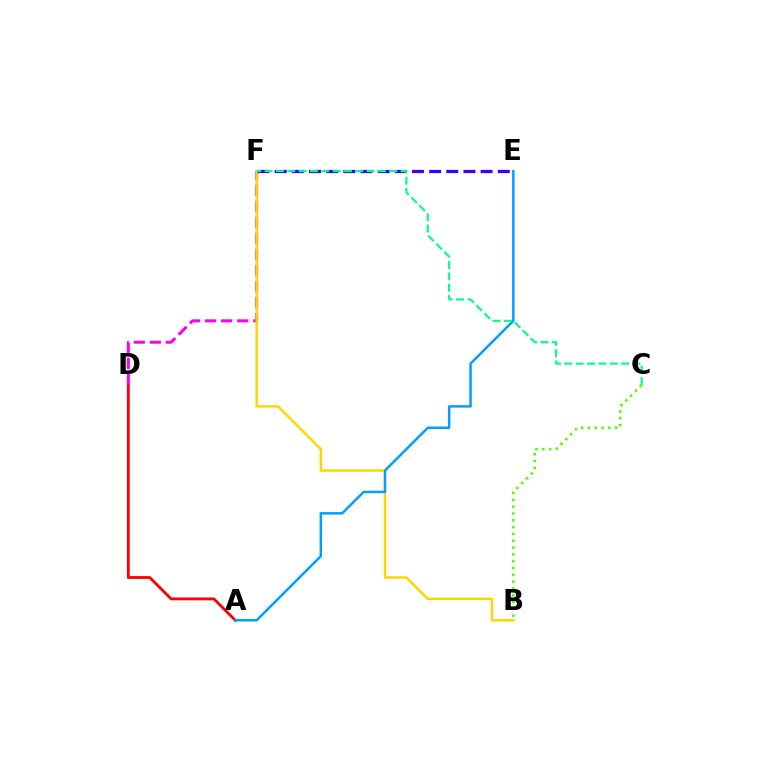{('A', 'D'): [{'color': '#ff0000', 'line_style': 'solid', 'thickness': 2.05}], ('D', 'F'): [{'color': '#ff00ed', 'line_style': 'dashed', 'thickness': 2.18}], ('B', 'C'): [{'color': '#4fff00', 'line_style': 'dotted', 'thickness': 1.85}], ('B', 'F'): [{'color': '#ffd500', 'line_style': 'solid', 'thickness': 1.77}], ('E', 'F'): [{'color': '#3700ff', 'line_style': 'dashed', 'thickness': 2.33}], ('A', 'E'): [{'color': '#009eff', 'line_style': 'solid', 'thickness': 1.78}], ('C', 'F'): [{'color': '#00ff86', 'line_style': 'dashed', 'thickness': 1.54}]}